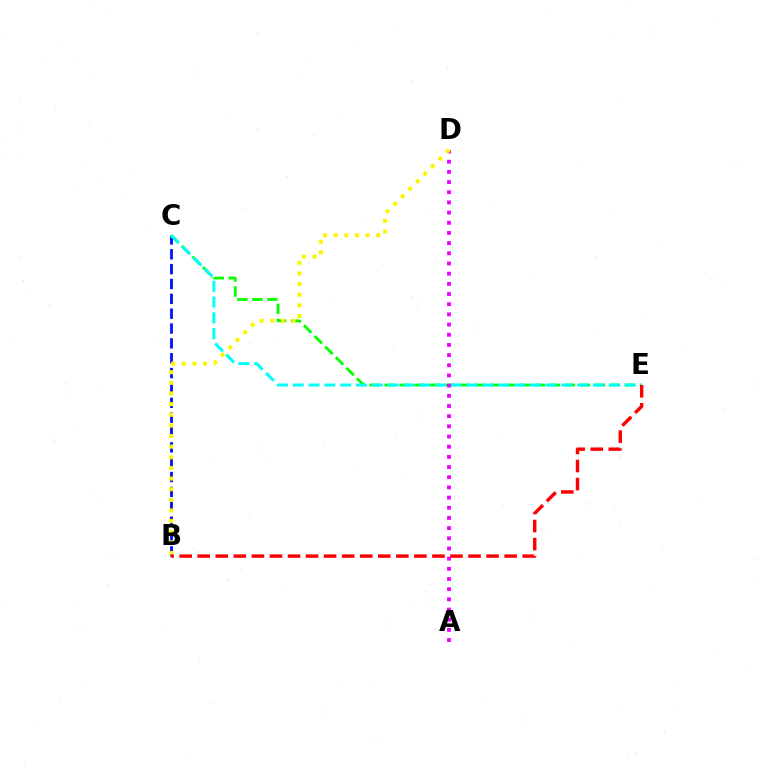{('B', 'C'): [{'color': '#0010ff', 'line_style': 'dashed', 'thickness': 2.02}], ('C', 'E'): [{'color': '#08ff00', 'line_style': 'dashed', 'thickness': 2.04}, {'color': '#00fff6', 'line_style': 'dashed', 'thickness': 2.15}], ('A', 'D'): [{'color': '#ee00ff', 'line_style': 'dotted', 'thickness': 2.77}], ('B', 'D'): [{'color': '#fcf500', 'line_style': 'dotted', 'thickness': 2.89}], ('B', 'E'): [{'color': '#ff0000', 'line_style': 'dashed', 'thickness': 2.45}]}